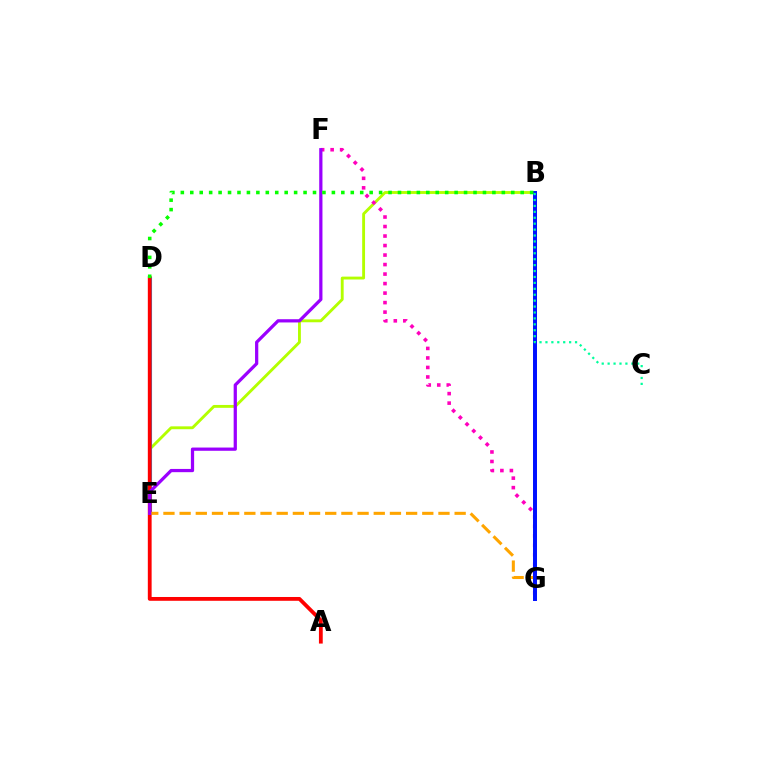{('B', 'E'): [{'color': '#b3ff00', 'line_style': 'solid', 'thickness': 2.06}], ('F', 'G'): [{'color': '#ff00bd', 'line_style': 'dotted', 'thickness': 2.58}], ('D', 'E'): [{'color': '#00b5ff', 'line_style': 'solid', 'thickness': 2.23}], ('A', 'D'): [{'color': '#ff0000', 'line_style': 'solid', 'thickness': 2.74}], ('E', 'G'): [{'color': '#ffa500', 'line_style': 'dashed', 'thickness': 2.2}], ('E', 'F'): [{'color': '#9b00ff', 'line_style': 'solid', 'thickness': 2.33}], ('B', 'G'): [{'color': '#0010ff', 'line_style': 'solid', 'thickness': 2.86}], ('B', 'D'): [{'color': '#08ff00', 'line_style': 'dotted', 'thickness': 2.57}], ('B', 'C'): [{'color': '#00ff9d', 'line_style': 'dotted', 'thickness': 1.61}]}